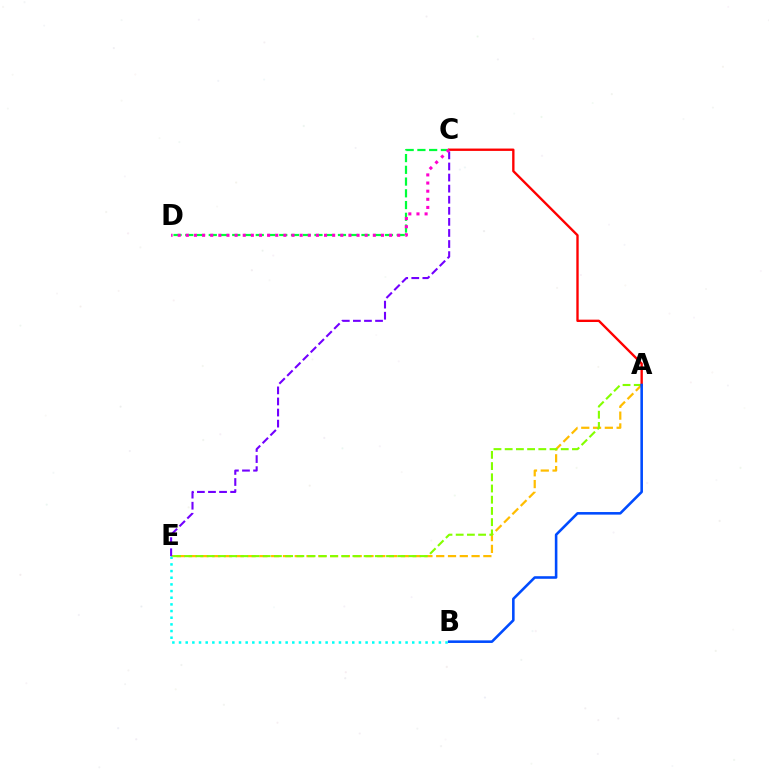{('A', 'E'): [{'color': '#ffbd00', 'line_style': 'dashed', 'thickness': 1.6}, {'color': '#84ff00', 'line_style': 'dashed', 'thickness': 1.52}], ('C', 'E'): [{'color': '#7200ff', 'line_style': 'dashed', 'thickness': 1.51}], ('C', 'D'): [{'color': '#00ff39', 'line_style': 'dashed', 'thickness': 1.6}, {'color': '#ff00cf', 'line_style': 'dotted', 'thickness': 2.21}], ('A', 'C'): [{'color': '#ff0000', 'line_style': 'solid', 'thickness': 1.7}], ('B', 'E'): [{'color': '#00fff6', 'line_style': 'dotted', 'thickness': 1.81}], ('A', 'B'): [{'color': '#004bff', 'line_style': 'solid', 'thickness': 1.86}]}